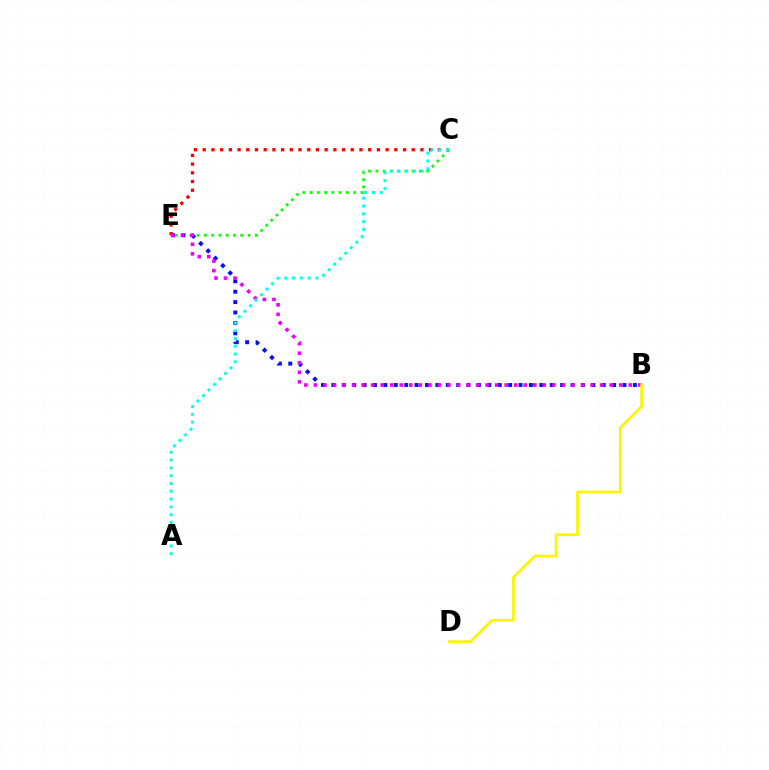{('C', 'E'): [{'color': '#08ff00', 'line_style': 'dotted', 'thickness': 1.97}, {'color': '#ff0000', 'line_style': 'dotted', 'thickness': 2.37}], ('B', 'E'): [{'color': '#0010ff', 'line_style': 'dotted', 'thickness': 2.82}, {'color': '#ee00ff', 'line_style': 'dotted', 'thickness': 2.59}], ('B', 'D'): [{'color': '#fcf500', 'line_style': 'solid', 'thickness': 1.97}], ('A', 'C'): [{'color': '#00fff6', 'line_style': 'dotted', 'thickness': 2.12}]}